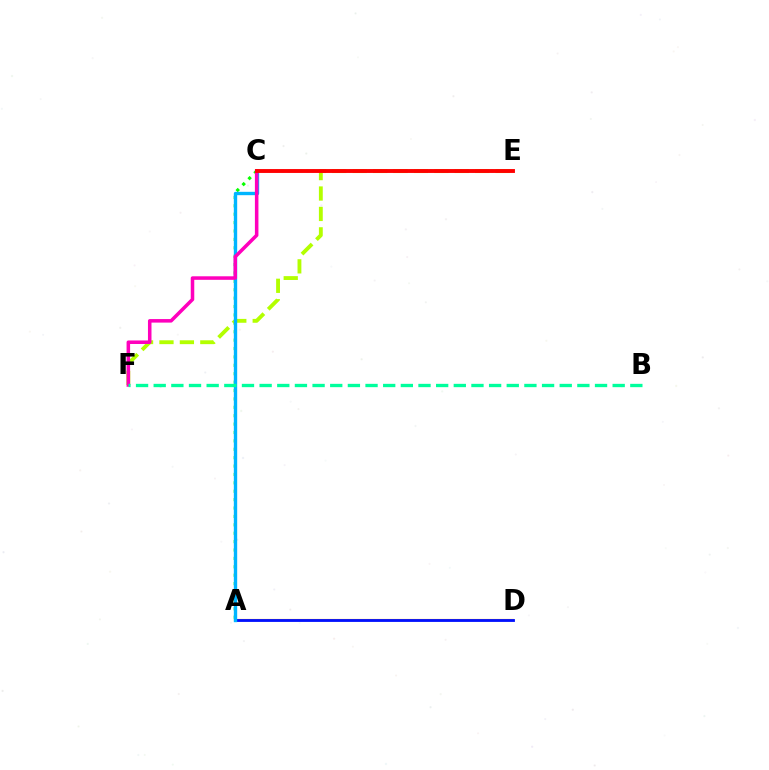{('A', 'C'): [{'color': '#08ff00', 'line_style': 'dotted', 'thickness': 2.28}, {'color': '#00b5ff', 'line_style': 'solid', 'thickness': 2.42}], ('A', 'D'): [{'color': '#ffa500', 'line_style': 'solid', 'thickness': 1.57}, {'color': '#0010ff', 'line_style': 'solid', 'thickness': 2.03}], ('E', 'F'): [{'color': '#b3ff00', 'line_style': 'dashed', 'thickness': 2.77}], ('C', 'E'): [{'color': '#9b00ff', 'line_style': 'dotted', 'thickness': 1.67}, {'color': '#ff0000', 'line_style': 'solid', 'thickness': 2.79}], ('C', 'F'): [{'color': '#ff00bd', 'line_style': 'solid', 'thickness': 2.54}], ('B', 'F'): [{'color': '#00ff9d', 'line_style': 'dashed', 'thickness': 2.4}]}